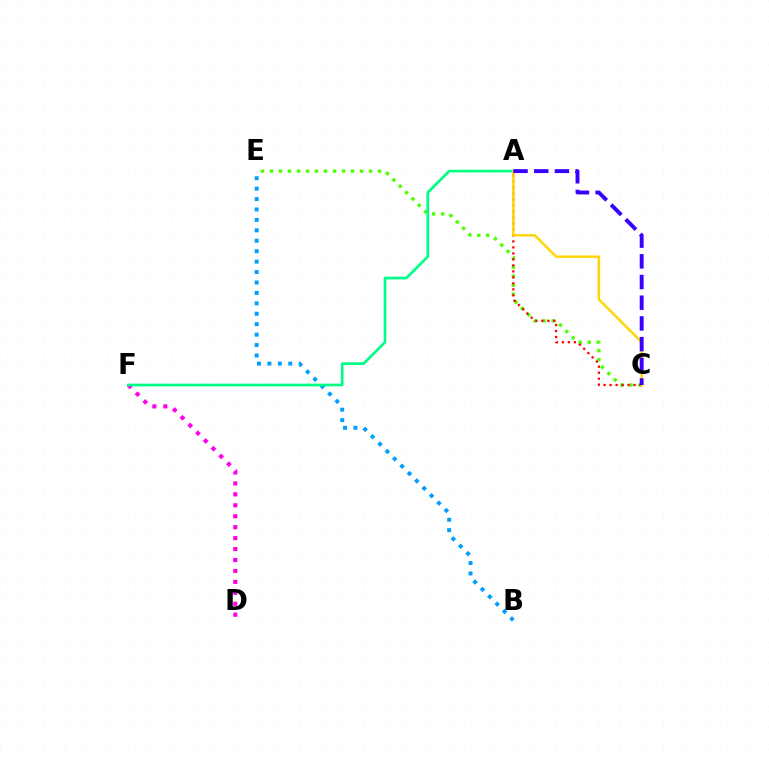{('C', 'E'): [{'color': '#4fff00', 'line_style': 'dotted', 'thickness': 2.44}], ('D', 'F'): [{'color': '#ff00ed', 'line_style': 'dotted', 'thickness': 2.97}], ('B', 'E'): [{'color': '#009eff', 'line_style': 'dotted', 'thickness': 2.83}], ('A', 'F'): [{'color': '#00ff86', 'line_style': 'solid', 'thickness': 1.94}], ('A', 'C'): [{'color': '#ff0000', 'line_style': 'dotted', 'thickness': 1.63}, {'color': '#ffd500', 'line_style': 'solid', 'thickness': 1.75}, {'color': '#3700ff', 'line_style': 'dashed', 'thickness': 2.81}]}